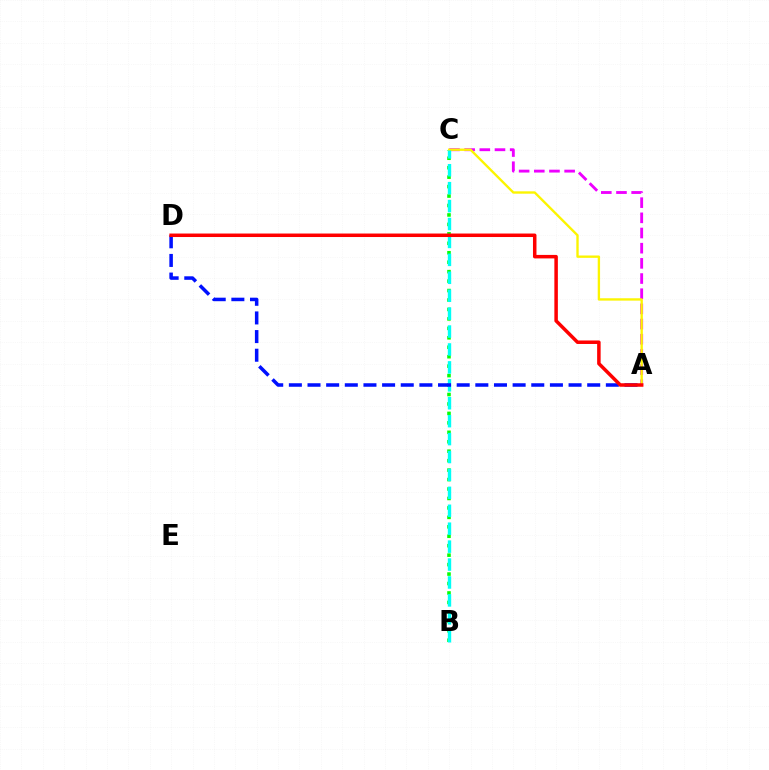{('A', 'C'): [{'color': '#ee00ff', 'line_style': 'dashed', 'thickness': 2.06}, {'color': '#fcf500', 'line_style': 'solid', 'thickness': 1.7}], ('B', 'C'): [{'color': '#08ff00', 'line_style': 'dotted', 'thickness': 2.57}, {'color': '#00fff6', 'line_style': 'dashed', 'thickness': 2.43}], ('A', 'D'): [{'color': '#0010ff', 'line_style': 'dashed', 'thickness': 2.53}, {'color': '#ff0000', 'line_style': 'solid', 'thickness': 2.52}]}